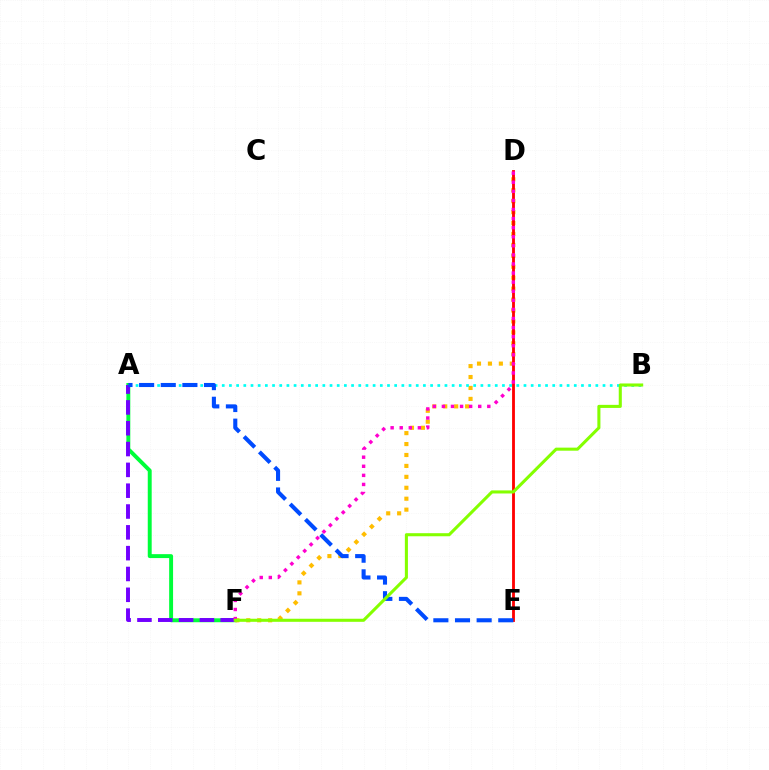{('A', 'F'): [{'color': '#00ff39', 'line_style': 'solid', 'thickness': 2.83}, {'color': '#7200ff', 'line_style': 'dashed', 'thickness': 2.83}], ('D', 'F'): [{'color': '#ffbd00', 'line_style': 'dotted', 'thickness': 2.97}, {'color': '#ff00cf', 'line_style': 'dotted', 'thickness': 2.47}], ('A', 'B'): [{'color': '#00fff6', 'line_style': 'dotted', 'thickness': 1.95}], ('D', 'E'): [{'color': '#ff0000', 'line_style': 'solid', 'thickness': 2.04}], ('A', 'E'): [{'color': '#004bff', 'line_style': 'dashed', 'thickness': 2.94}], ('B', 'F'): [{'color': '#84ff00', 'line_style': 'solid', 'thickness': 2.21}]}